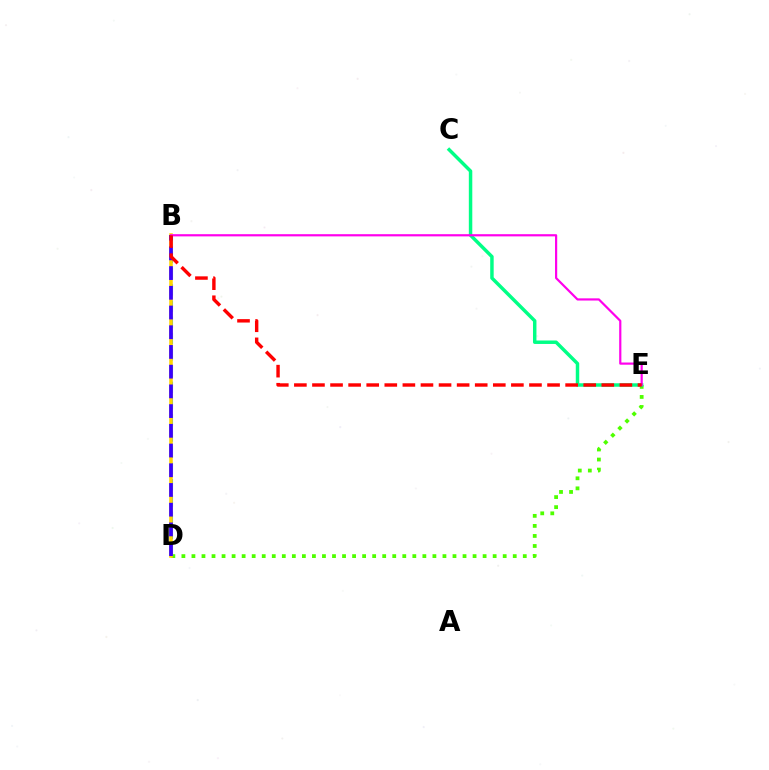{('B', 'D'): [{'color': '#009eff', 'line_style': 'dashed', 'thickness': 2.21}, {'color': '#ffd500', 'line_style': 'solid', 'thickness': 2.55}, {'color': '#3700ff', 'line_style': 'dashed', 'thickness': 2.68}], ('D', 'E'): [{'color': '#4fff00', 'line_style': 'dotted', 'thickness': 2.73}], ('C', 'E'): [{'color': '#00ff86', 'line_style': 'solid', 'thickness': 2.49}], ('B', 'E'): [{'color': '#ff00ed', 'line_style': 'solid', 'thickness': 1.58}, {'color': '#ff0000', 'line_style': 'dashed', 'thickness': 2.46}]}